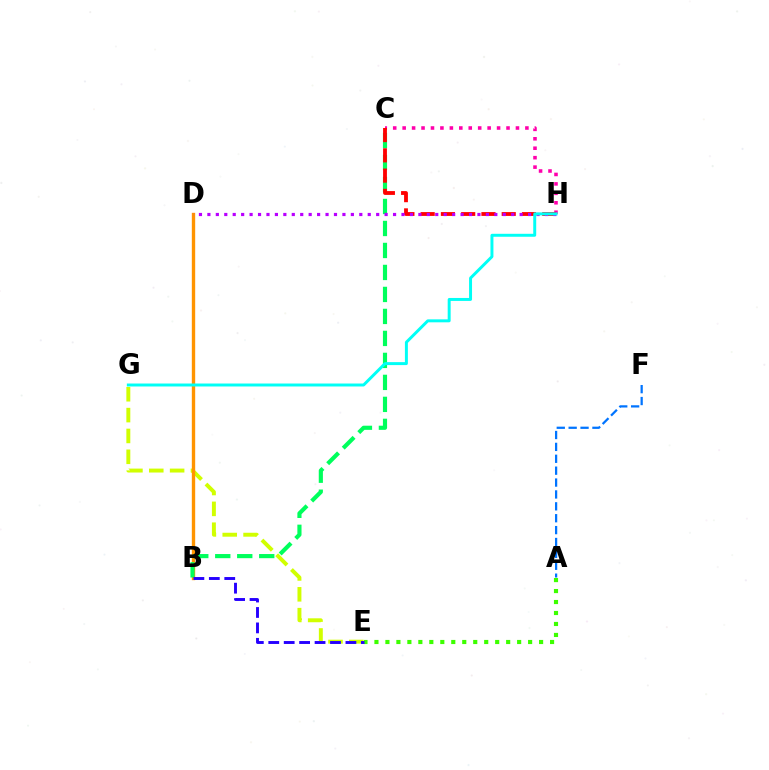{('A', 'E'): [{'color': '#3dff00', 'line_style': 'dotted', 'thickness': 2.98}], ('C', 'H'): [{'color': '#ff00ac', 'line_style': 'dotted', 'thickness': 2.57}, {'color': '#ff0000', 'line_style': 'dashed', 'thickness': 2.75}], ('E', 'G'): [{'color': '#d1ff00', 'line_style': 'dashed', 'thickness': 2.83}], ('A', 'F'): [{'color': '#0074ff', 'line_style': 'dashed', 'thickness': 1.61}], ('B', 'D'): [{'color': '#ff9400', 'line_style': 'solid', 'thickness': 2.43}], ('B', 'C'): [{'color': '#00ff5c', 'line_style': 'dashed', 'thickness': 2.99}], ('D', 'H'): [{'color': '#b900ff', 'line_style': 'dotted', 'thickness': 2.29}], ('B', 'E'): [{'color': '#2500ff', 'line_style': 'dashed', 'thickness': 2.1}], ('G', 'H'): [{'color': '#00fff6', 'line_style': 'solid', 'thickness': 2.13}]}